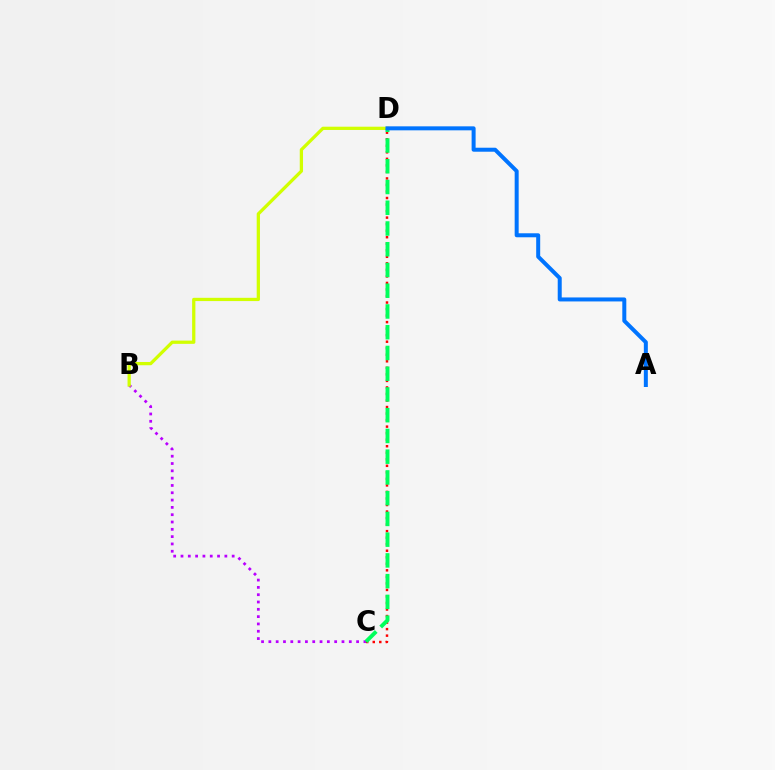{('C', 'D'): [{'color': '#ff0000', 'line_style': 'dotted', 'thickness': 1.77}, {'color': '#00ff5c', 'line_style': 'dashed', 'thickness': 2.82}], ('B', 'C'): [{'color': '#b900ff', 'line_style': 'dotted', 'thickness': 1.99}], ('B', 'D'): [{'color': '#d1ff00', 'line_style': 'solid', 'thickness': 2.35}], ('A', 'D'): [{'color': '#0074ff', 'line_style': 'solid', 'thickness': 2.88}]}